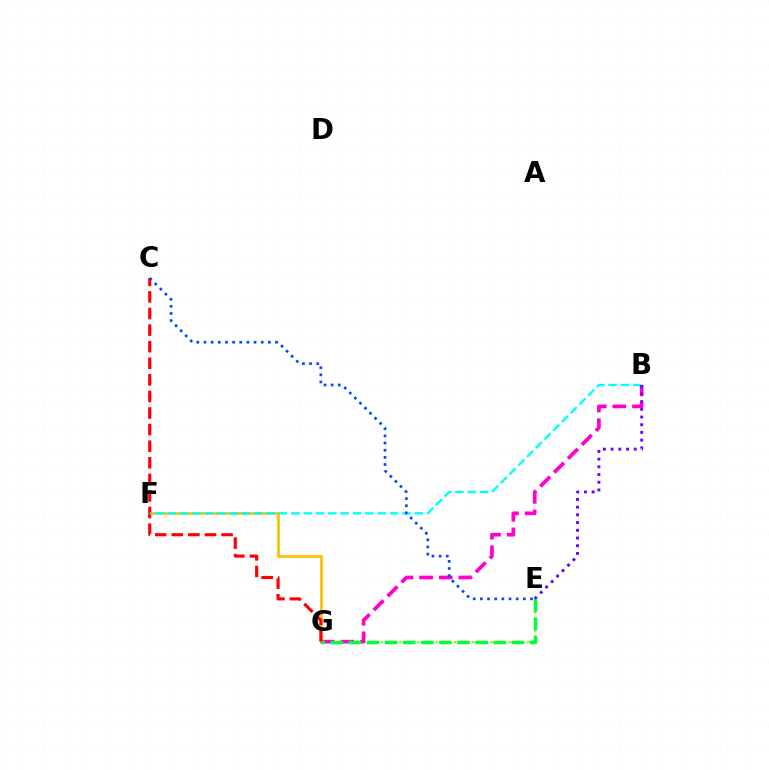{('E', 'G'): [{'color': '#84ff00', 'line_style': 'dotted', 'thickness': 1.65}, {'color': '#00ff39', 'line_style': 'dashed', 'thickness': 2.46}], ('F', 'G'): [{'color': '#ffbd00', 'line_style': 'solid', 'thickness': 1.93}], ('B', 'G'): [{'color': '#ff00cf', 'line_style': 'dashed', 'thickness': 2.67}], ('C', 'G'): [{'color': '#ff0000', 'line_style': 'dashed', 'thickness': 2.25}], ('B', 'F'): [{'color': '#00fff6', 'line_style': 'dashed', 'thickness': 1.68}], ('C', 'E'): [{'color': '#004bff', 'line_style': 'dotted', 'thickness': 1.94}], ('B', 'E'): [{'color': '#7200ff', 'line_style': 'dotted', 'thickness': 2.1}]}